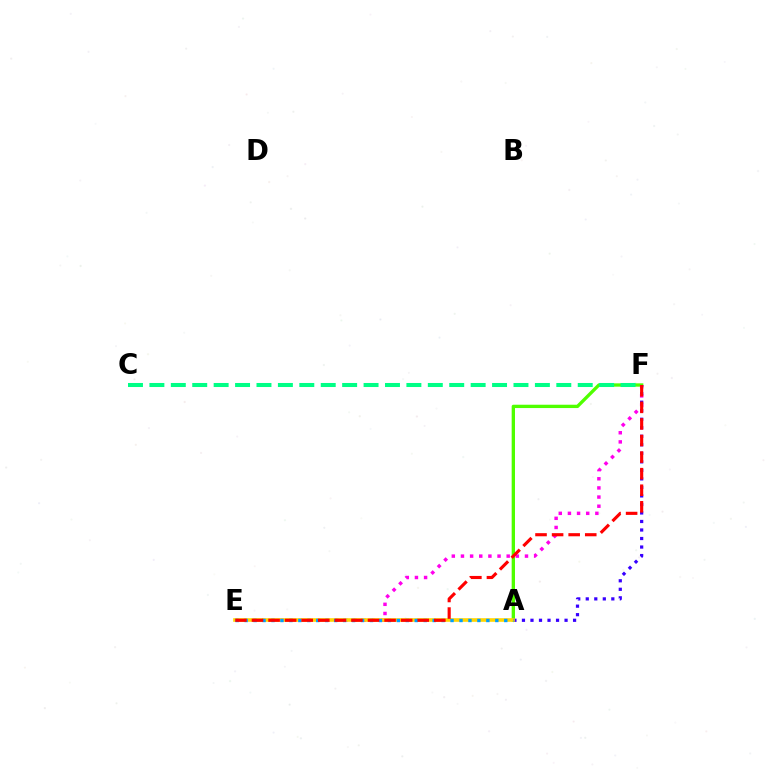{('A', 'F'): [{'color': '#4fff00', 'line_style': 'solid', 'thickness': 2.4}, {'color': '#3700ff', 'line_style': 'dotted', 'thickness': 2.31}], ('E', 'F'): [{'color': '#ff00ed', 'line_style': 'dotted', 'thickness': 2.49}, {'color': '#ff0000', 'line_style': 'dashed', 'thickness': 2.25}], ('A', 'E'): [{'color': '#ffd500', 'line_style': 'solid', 'thickness': 2.61}, {'color': '#009eff', 'line_style': 'dotted', 'thickness': 2.43}], ('C', 'F'): [{'color': '#00ff86', 'line_style': 'dashed', 'thickness': 2.91}]}